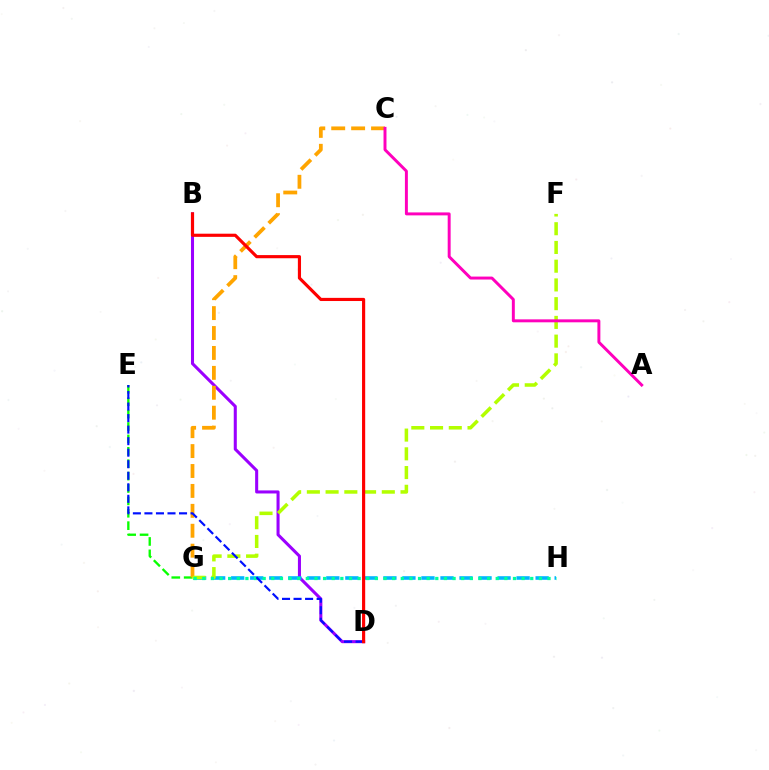{('B', 'D'): [{'color': '#9b00ff', 'line_style': 'solid', 'thickness': 2.2}, {'color': '#ff0000', 'line_style': 'solid', 'thickness': 2.27}], ('E', 'G'): [{'color': '#08ff00', 'line_style': 'dashed', 'thickness': 1.68}], ('G', 'H'): [{'color': '#00b5ff', 'line_style': 'dashed', 'thickness': 2.58}, {'color': '#00ff9d', 'line_style': 'dotted', 'thickness': 2.35}], ('C', 'G'): [{'color': '#ffa500', 'line_style': 'dashed', 'thickness': 2.71}], ('F', 'G'): [{'color': '#b3ff00', 'line_style': 'dashed', 'thickness': 2.55}], ('A', 'C'): [{'color': '#ff00bd', 'line_style': 'solid', 'thickness': 2.13}], ('D', 'E'): [{'color': '#0010ff', 'line_style': 'dashed', 'thickness': 1.57}]}